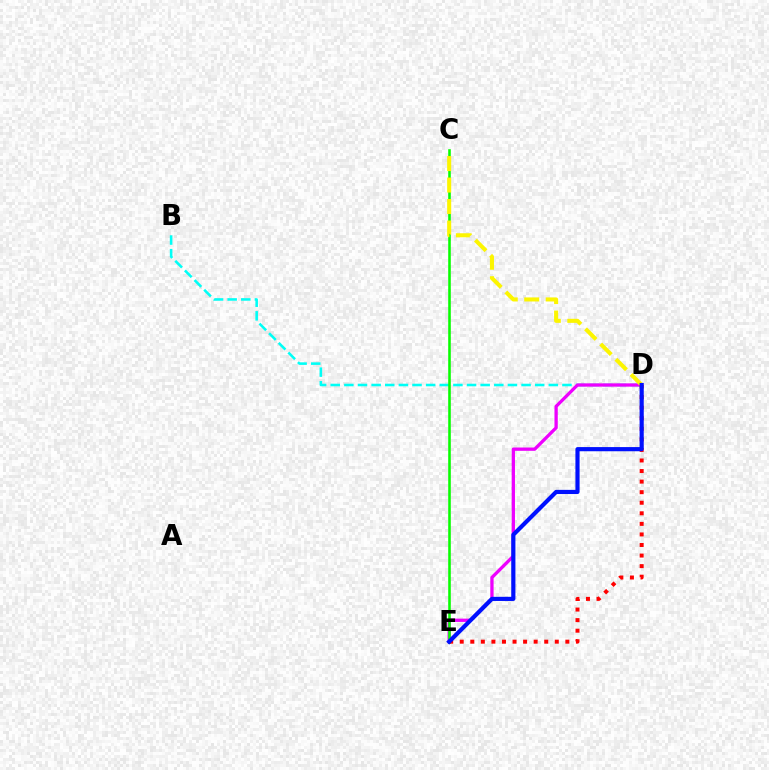{('B', 'D'): [{'color': '#00fff6', 'line_style': 'dashed', 'thickness': 1.85}], ('D', 'E'): [{'color': '#ee00ff', 'line_style': 'solid', 'thickness': 2.37}, {'color': '#ff0000', 'line_style': 'dotted', 'thickness': 2.87}, {'color': '#0010ff', 'line_style': 'solid', 'thickness': 3.0}], ('C', 'E'): [{'color': '#08ff00', 'line_style': 'solid', 'thickness': 1.86}], ('C', 'D'): [{'color': '#fcf500', 'line_style': 'dashed', 'thickness': 2.92}]}